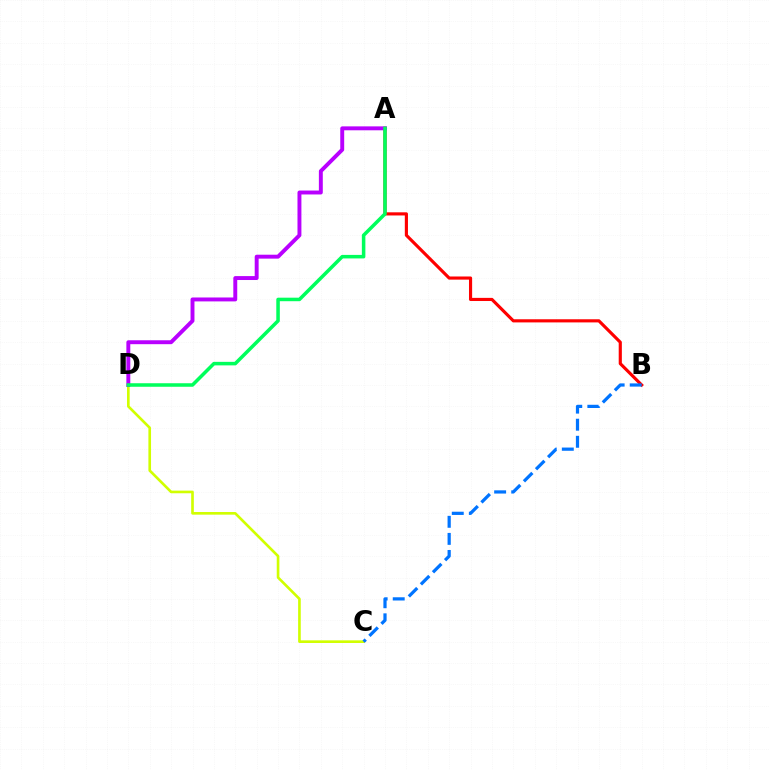{('A', 'B'): [{'color': '#ff0000', 'line_style': 'solid', 'thickness': 2.26}], ('C', 'D'): [{'color': '#d1ff00', 'line_style': 'solid', 'thickness': 1.9}], ('B', 'C'): [{'color': '#0074ff', 'line_style': 'dashed', 'thickness': 2.32}], ('A', 'D'): [{'color': '#b900ff', 'line_style': 'solid', 'thickness': 2.82}, {'color': '#00ff5c', 'line_style': 'solid', 'thickness': 2.54}]}